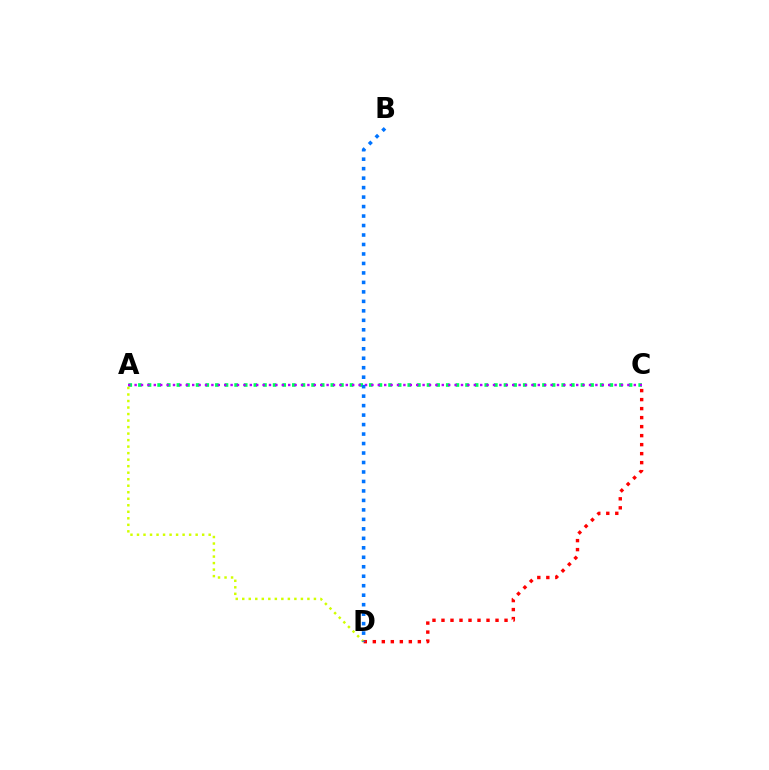{('A', 'C'): [{'color': '#00ff5c', 'line_style': 'dotted', 'thickness': 2.61}, {'color': '#b900ff', 'line_style': 'dotted', 'thickness': 1.74}], ('A', 'D'): [{'color': '#d1ff00', 'line_style': 'dotted', 'thickness': 1.77}], ('C', 'D'): [{'color': '#ff0000', 'line_style': 'dotted', 'thickness': 2.45}], ('B', 'D'): [{'color': '#0074ff', 'line_style': 'dotted', 'thickness': 2.58}]}